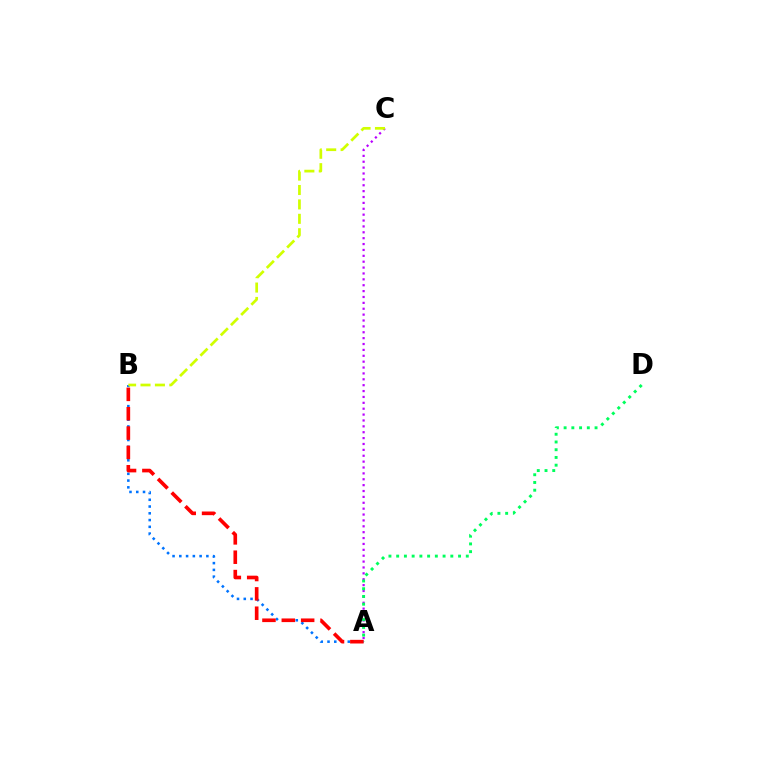{('A', 'B'): [{'color': '#0074ff', 'line_style': 'dotted', 'thickness': 1.84}, {'color': '#ff0000', 'line_style': 'dashed', 'thickness': 2.63}], ('A', 'C'): [{'color': '#b900ff', 'line_style': 'dotted', 'thickness': 1.6}], ('A', 'D'): [{'color': '#00ff5c', 'line_style': 'dotted', 'thickness': 2.1}], ('B', 'C'): [{'color': '#d1ff00', 'line_style': 'dashed', 'thickness': 1.96}]}